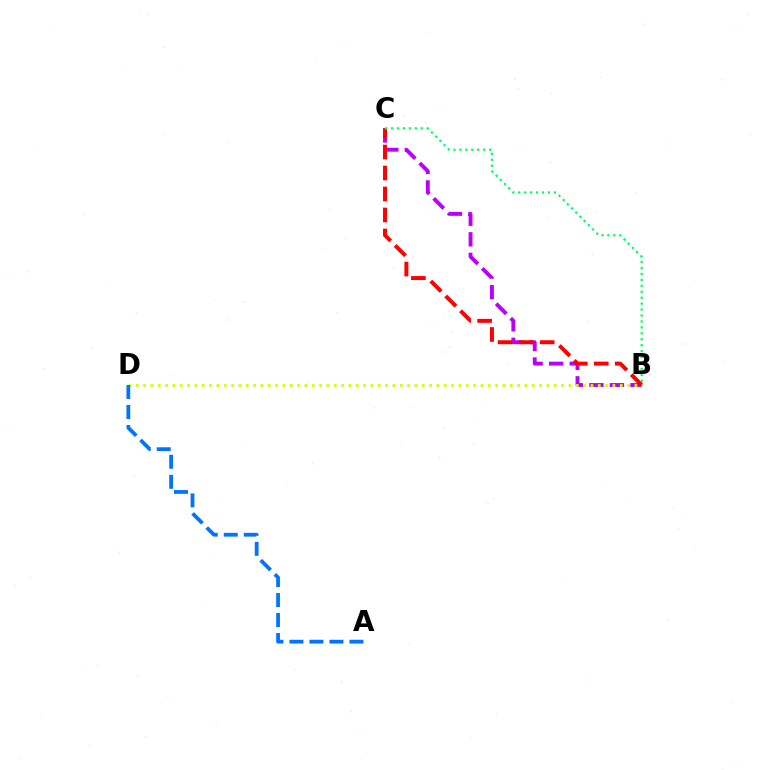{('B', 'C'): [{'color': '#b900ff', 'line_style': 'dashed', 'thickness': 2.79}, {'color': '#ff0000', 'line_style': 'dashed', 'thickness': 2.85}, {'color': '#00ff5c', 'line_style': 'dotted', 'thickness': 1.61}], ('B', 'D'): [{'color': '#d1ff00', 'line_style': 'dotted', 'thickness': 1.99}], ('A', 'D'): [{'color': '#0074ff', 'line_style': 'dashed', 'thickness': 2.72}]}